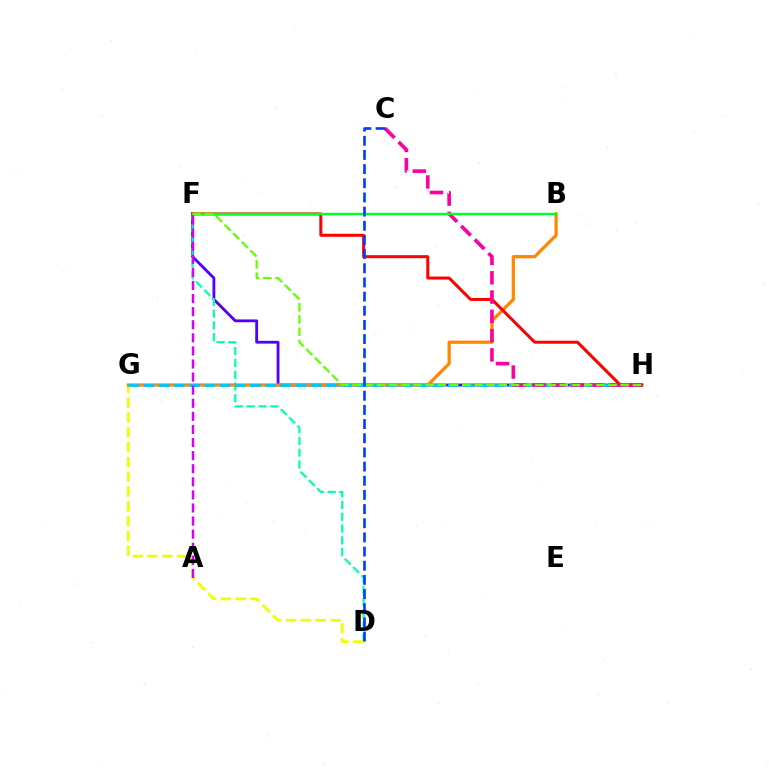{('F', 'H'): [{'color': '#4f00ff', 'line_style': 'solid', 'thickness': 2.03}, {'color': '#ff0000', 'line_style': 'solid', 'thickness': 2.16}, {'color': '#66ff00', 'line_style': 'dashed', 'thickness': 1.66}], ('D', 'F'): [{'color': '#00ffaf', 'line_style': 'dashed', 'thickness': 1.6}], ('D', 'G'): [{'color': '#eeff00', 'line_style': 'dashed', 'thickness': 2.01}], ('B', 'G'): [{'color': '#ff8800', 'line_style': 'solid', 'thickness': 2.34}], ('G', 'H'): [{'color': '#00c7ff', 'line_style': 'dashed', 'thickness': 2.07}], ('C', 'H'): [{'color': '#ff00a0', 'line_style': 'dashed', 'thickness': 2.62}], ('B', 'F'): [{'color': '#00ff27', 'line_style': 'solid', 'thickness': 1.76}], ('A', 'F'): [{'color': '#d600ff', 'line_style': 'dashed', 'thickness': 1.78}], ('C', 'D'): [{'color': '#003fff', 'line_style': 'dashed', 'thickness': 1.92}]}